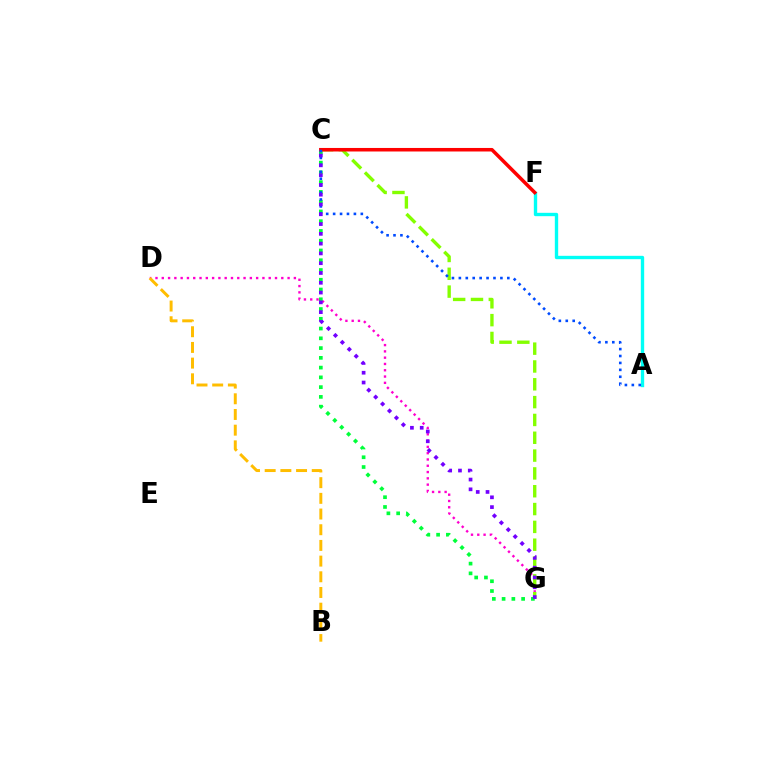{('D', 'G'): [{'color': '#ff00cf', 'line_style': 'dotted', 'thickness': 1.71}], ('C', 'G'): [{'color': '#00ff39', 'line_style': 'dotted', 'thickness': 2.65}, {'color': '#84ff00', 'line_style': 'dashed', 'thickness': 2.42}, {'color': '#7200ff', 'line_style': 'dotted', 'thickness': 2.66}], ('A', 'F'): [{'color': '#00fff6', 'line_style': 'solid', 'thickness': 2.42}], ('C', 'F'): [{'color': '#ff0000', 'line_style': 'solid', 'thickness': 2.54}], ('A', 'C'): [{'color': '#004bff', 'line_style': 'dotted', 'thickness': 1.88}], ('B', 'D'): [{'color': '#ffbd00', 'line_style': 'dashed', 'thickness': 2.13}]}